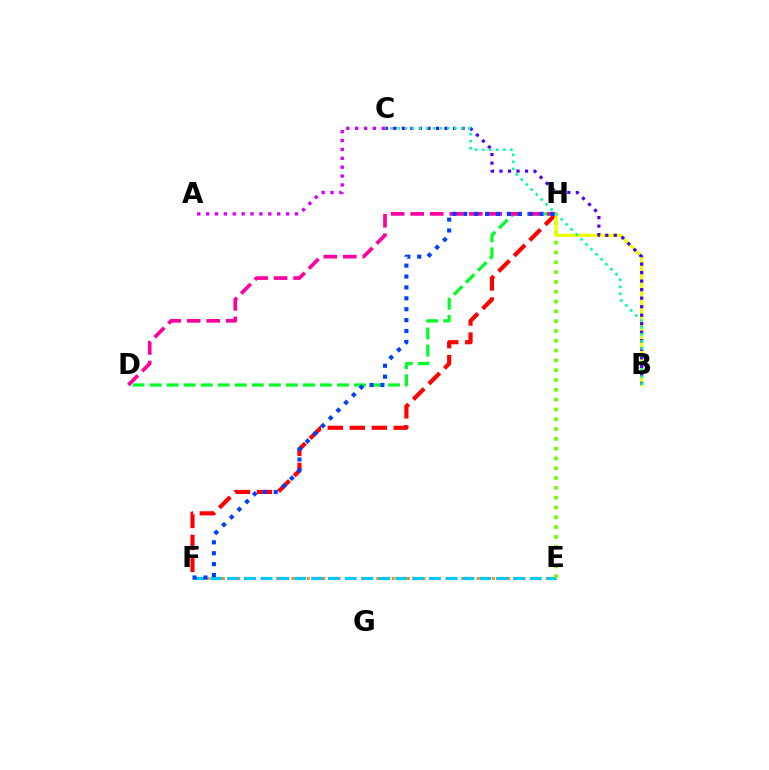{('E', 'F'): [{'color': '#ff8800', 'line_style': 'dotted', 'thickness': 2.09}, {'color': '#00c7ff', 'line_style': 'dashed', 'thickness': 2.28}], ('D', 'H'): [{'color': '#00ff27', 'line_style': 'dashed', 'thickness': 2.31}, {'color': '#ff00a0', 'line_style': 'dashed', 'thickness': 2.65}], ('E', 'H'): [{'color': '#66ff00', 'line_style': 'dotted', 'thickness': 2.66}], ('F', 'H'): [{'color': '#ff0000', 'line_style': 'dashed', 'thickness': 2.99}, {'color': '#003fff', 'line_style': 'dotted', 'thickness': 2.96}], ('B', 'H'): [{'color': '#eeff00', 'line_style': 'solid', 'thickness': 2.31}], ('B', 'C'): [{'color': '#4f00ff', 'line_style': 'dotted', 'thickness': 2.32}, {'color': '#00ffaf', 'line_style': 'dotted', 'thickness': 1.92}], ('A', 'C'): [{'color': '#d600ff', 'line_style': 'dotted', 'thickness': 2.41}]}